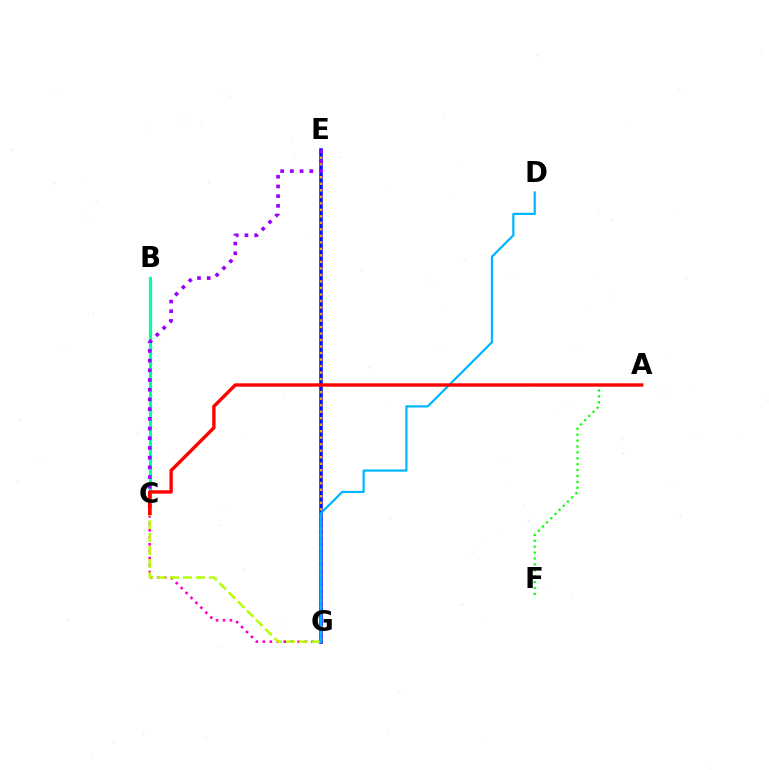{('C', 'G'): [{'color': '#ff00bd', 'line_style': 'dotted', 'thickness': 1.89}, {'color': '#b3ff00', 'line_style': 'dashed', 'thickness': 1.76}], ('B', 'C'): [{'color': '#00ff9d', 'line_style': 'solid', 'thickness': 2.31}], ('E', 'G'): [{'color': '#0010ff', 'line_style': 'solid', 'thickness': 2.55}, {'color': '#ffa500', 'line_style': 'dotted', 'thickness': 1.77}], ('A', 'F'): [{'color': '#08ff00', 'line_style': 'dotted', 'thickness': 1.6}], ('C', 'E'): [{'color': '#9b00ff', 'line_style': 'dotted', 'thickness': 2.64}], ('D', 'G'): [{'color': '#00b5ff', 'line_style': 'solid', 'thickness': 1.6}], ('A', 'C'): [{'color': '#ff0000', 'line_style': 'solid', 'thickness': 2.44}]}